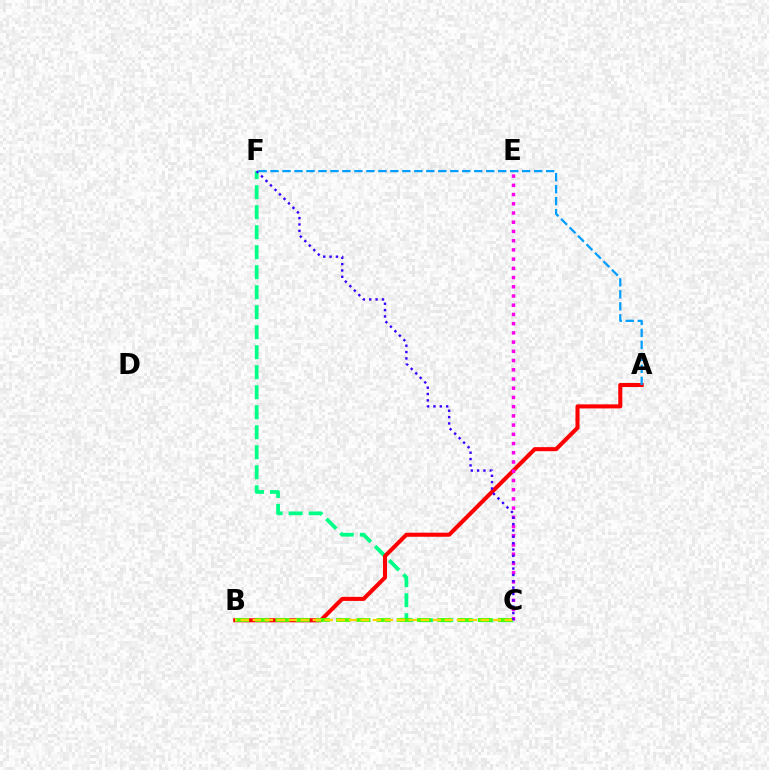{('C', 'F'): [{'color': '#00ff86', 'line_style': 'dashed', 'thickness': 2.72}, {'color': '#3700ff', 'line_style': 'dotted', 'thickness': 1.73}], ('A', 'B'): [{'color': '#ff0000', 'line_style': 'solid', 'thickness': 2.92}], ('C', 'E'): [{'color': '#ff00ed', 'line_style': 'dotted', 'thickness': 2.51}], ('B', 'C'): [{'color': '#4fff00', 'line_style': 'dashed', 'thickness': 2.75}, {'color': '#ffd500', 'line_style': 'dashed', 'thickness': 1.63}], ('A', 'F'): [{'color': '#009eff', 'line_style': 'dashed', 'thickness': 1.63}]}